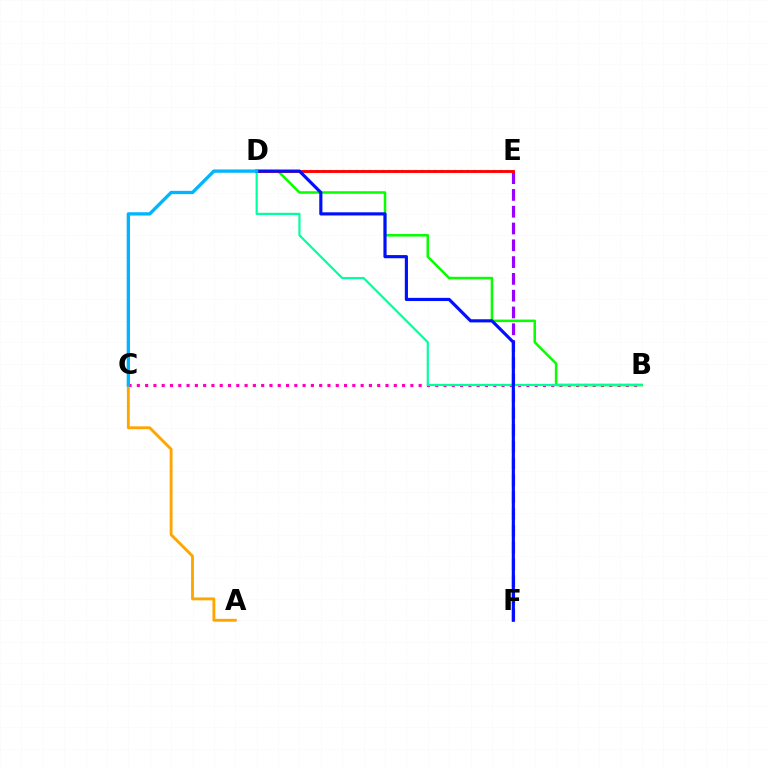{('B', 'C'): [{'color': '#ff00bd', 'line_style': 'dotted', 'thickness': 2.25}], ('D', 'E'): [{'color': '#b3ff00', 'line_style': 'dotted', 'thickness': 1.78}, {'color': '#ff0000', 'line_style': 'solid', 'thickness': 2.06}], ('E', 'F'): [{'color': '#9b00ff', 'line_style': 'dashed', 'thickness': 2.28}], ('B', 'D'): [{'color': '#08ff00', 'line_style': 'solid', 'thickness': 1.82}, {'color': '#00ff9d', 'line_style': 'solid', 'thickness': 1.57}], ('A', 'C'): [{'color': '#ffa500', 'line_style': 'solid', 'thickness': 2.07}], ('D', 'F'): [{'color': '#0010ff', 'line_style': 'solid', 'thickness': 2.28}], ('C', 'D'): [{'color': '#00b5ff', 'line_style': 'solid', 'thickness': 2.38}]}